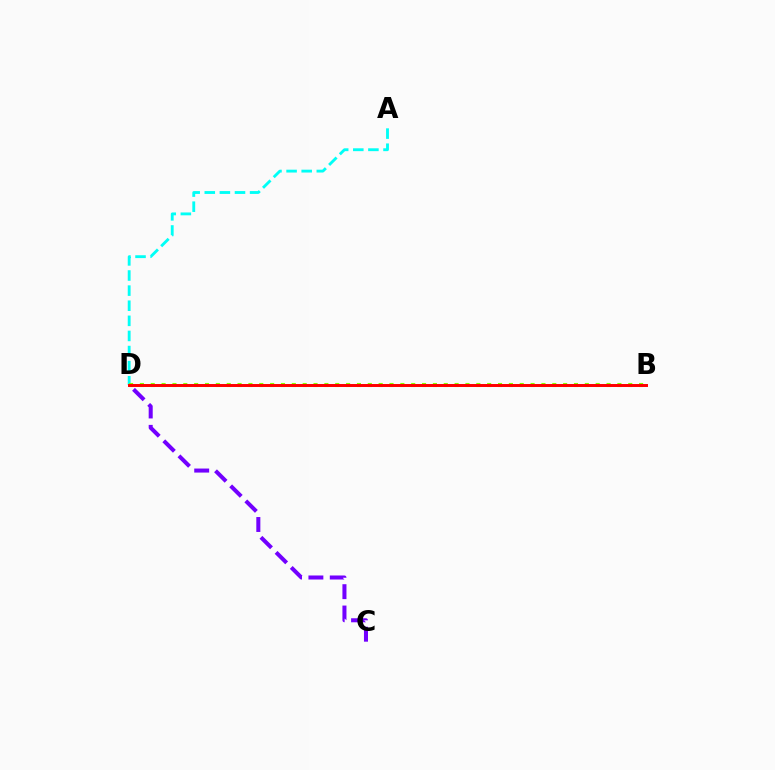{('A', 'D'): [{'color': '#00fff6', 'line_style': 'dashed', 'thickness': 2.05}], ('C', 'D'): [{'color': '#7200ff', 'line_style': 'dashed', 'thickness': 2.9}], ('B', 'D'): [{'color': '#84ff00', 'line_style': 'dotted', 'thickness': 2.95}, {'color': '#ff0000', 'line_style': 'solid', 'thickness': 2.13}]}